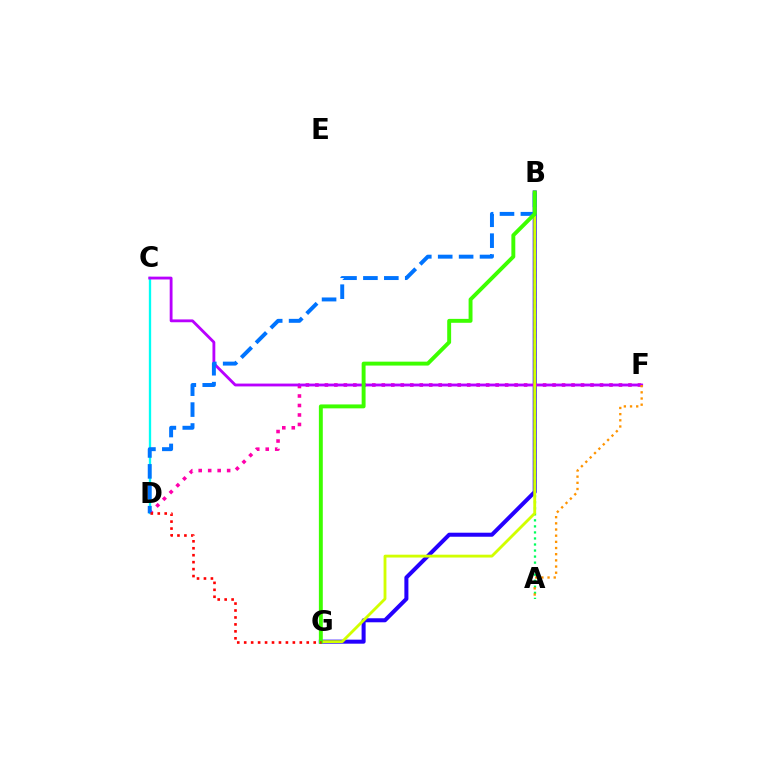{('B', 'G'): [{'color': '#2500ff', 'line_style': 'solid', 'thickness': 2.9}, {'color': '#d1ff00', 'line_style': 'solid', 'thickness': 2.05}, {'color': '#3dff00', 'line_style': 'solid', 'thickness': 2.82}], ('D', 'F'): [{'color': '#ff00ac', 'line_style': 'dotted', 'thickness': 2.58}], ('C', 'D'): [{'color': '#00fff6', 'line_style': 'solid', 'thickness': 1.67}], ('C', 'F'): [{'color': '#b900ff', 'line_style': 'solid', 'thickness': 2.04}], ('A', 'B'): [{'color': '#00ff5c', 'line_style': 'dotted', 'thickness': 1.64}], ('A', 'F'): [{'color': '#ff9400', 'line_style': 'dotted', 'thickness': 1.68}], ('B', 'D'): [{'color': '#0074ff', 'line_style': 'dashed', 'thickness': 2.84}], ('D', 'G'): [{'color': '#ff0000', 'line_style': 'dotted', 'thickness': 1.89}]}